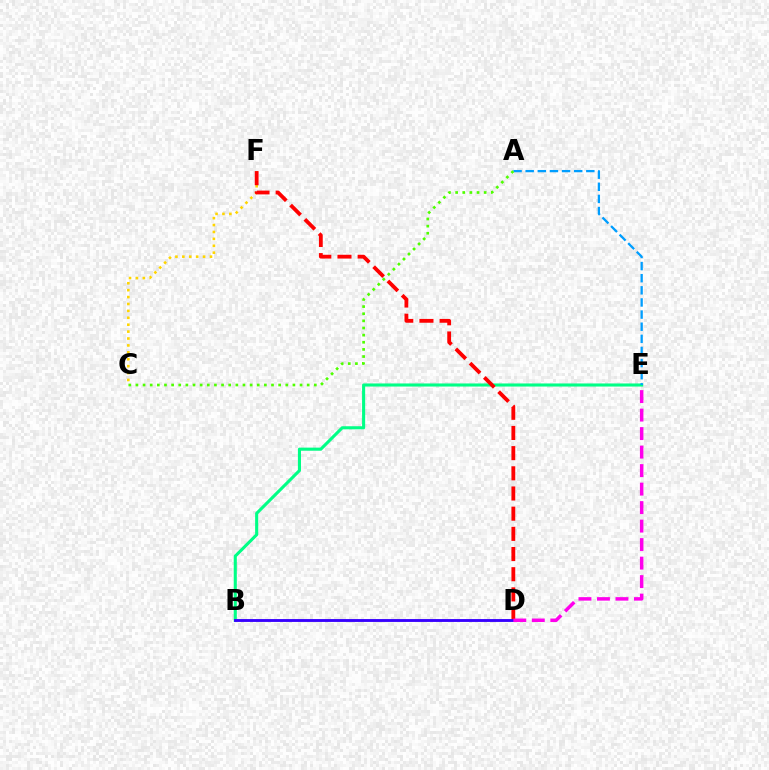{('C', 'F'): [{'color': '#ffd500', 'line_style': 'dotted', 'thickness': 1.88}], ('B', 'E'): [{'color': '#00ff86', 'line_style': 'solid', 'thickness': 2.22}], ('D', 'F'): [{'color': '#ff0000', 'line_style': 'dashed', 'thickness': 2.74}], ('A', 'E'): [{'color': '#009eff', 'line_style': 'dashed', 'thickness': 1.65}], ('B', 'D'): [{'color': '#3700ff', 'line_style': 'solid', 'thickness': 2.07}], ('A', 'C'): [{'color': '#4fff00', 'line_style': 'dotted', 'thickness': 1.94}], ('D', 'E'): [{'color': '#ff00ed', 'line_style': 'dashed', 'thickness': 2.51}]}